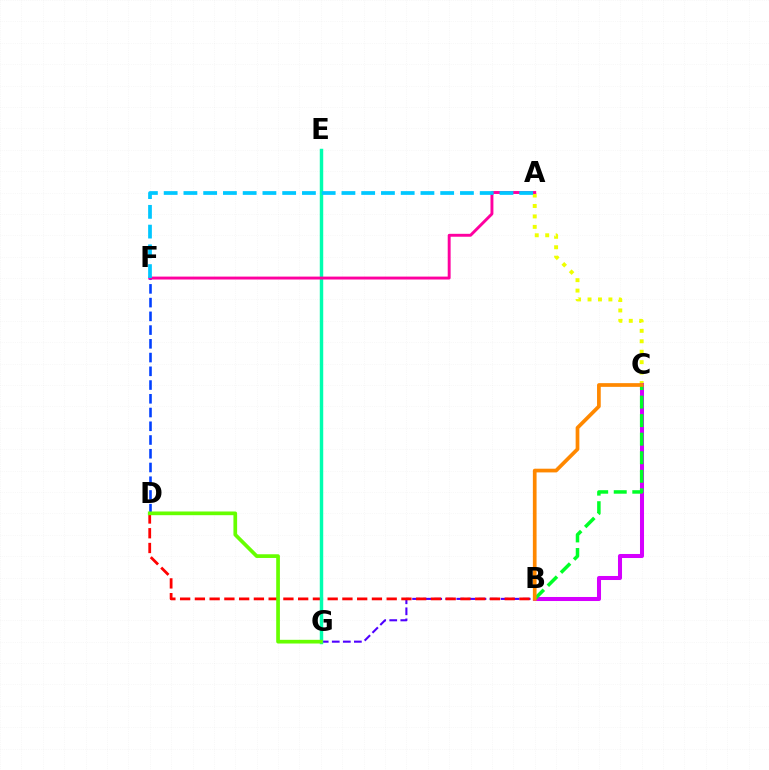{('A', 'C'): [{'color': '#eeff00', 'line_style': 'dotted', 'thickness': 2.84}], ('D', 'F'): [{'color': '#003fff', 'line_style': 'dashed', 'thickness': 1.87}], ('B', 'G'): [{'color': '#4f00ff', 'line_style': 'dashed', 'thickness': 1.5}], ('B', 'D'): [{'color': '#ff0000', 'line_style': 'dashed', 'thickness': 2.0}], ('E', 'G'): [{'color': '#00ffaf', 'line_style': 'solid', 'thickness': 2.48}], ('A', 'F'): [{'color': '#ff00a0', 'line_style': 'solid', 'thickness': 2.1}, {'color': '#00c7ff', 'line_style': 'dashed', 'thickness': 2.68}], ('B', 'C'): [{'color': '#d600ff', 'line_style': 'solid', 'thickness': 2.91}, {'color': '#00ff27', 'line_style': 'dashed', 'thickness': 2.52}, {'color': '#ff8800', 'line_style': 'solid', 'thickness': 2.67}], ('D', 'G'): [{'color': '#66ff00', 'line_style': 'solid', 'thickness': 2.66}]}